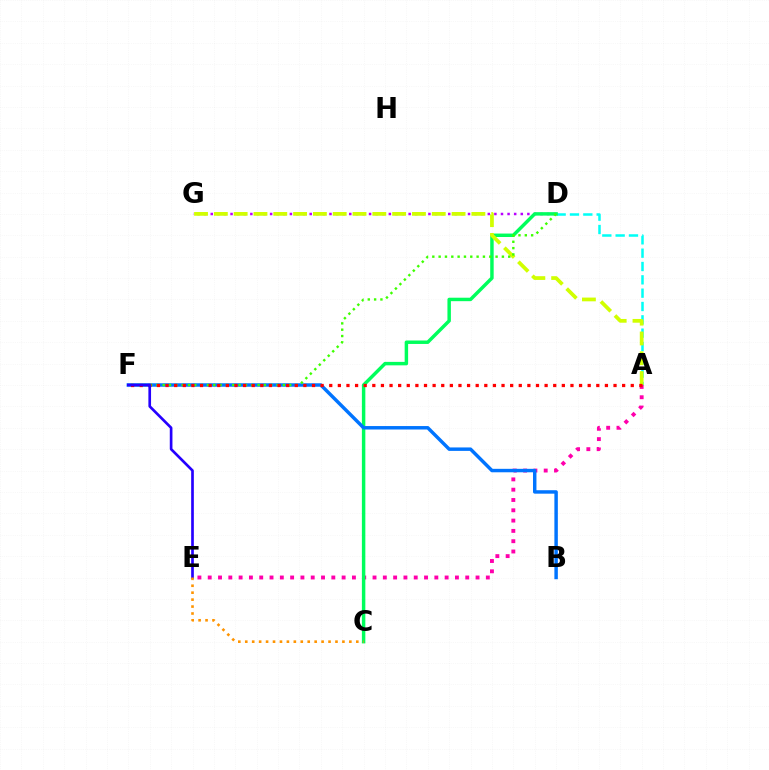{('A', 'D'): [{'color': '#00fff6', 'line_style': 'dashed', 'thickness': 1.81}], ('A', 'E'): [{'color': '#ff00ac', 'line_style': 'dotted', 'thickness': 2.8}], ('D', 'G'): [{'color': '#b900ff', 'line_style': 'dotted', 'thickness': 1.79}], ('C', 'D'): [{'color': '#00ff5c', 'line_style': 'solid', 'thickness': 2.49}], ('B', 'F'): [{'color': '#0074ff', 'line_style': 'solid', 'thickness': 2.49}], ('A', 'G'): [{'color': '#d1ff00', 'line_style': 'dashed', 'thickness': 2.69}], ('D', 'F'): [{'color': '#3dff00', 'line_style': 'dotted', 'thickness': 1.72}], ('A', 'F'): [{'color': '#ff0000', 'line_style': 'dotted', 'thickness': 2.34}], ('E', 'F'): [{'color': '#2500ff', 'line_style': 'solid', 'thickness': 1.92}], ('C', 'E'): [{'color': '#ff9400', 'line_style': 'dotted', 'thickness': 1.89}]}